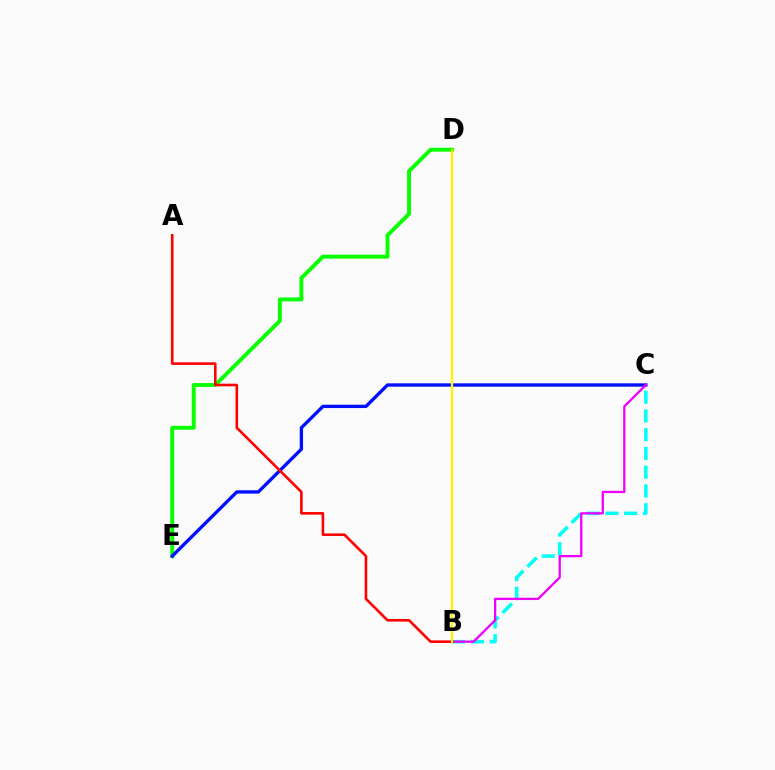{('D', 'E'): [{'color': '#08ff00', 'line_style': 'solid', 'thickness': 2.82}], ('B', 'C'): [{'color': '#00fff6', 'line_style': 'dashed', 'thickness': 2.55}, {'color': '#ee00ff', 'line_style': 'solid', 'thickness': 1.66}], ('C', 'E'): [{'color': '#0010ff', 'line_style': 'solid', 'thickness': 2.4}], ('A', 'B'): [{'color': '#ff0000', 'line_style': 'solid', 'thickness': 1.88}], ('B', 'D'): [{'color': '#fcf500', 'line_style': 'solid', 'thickness': 1.63}]}